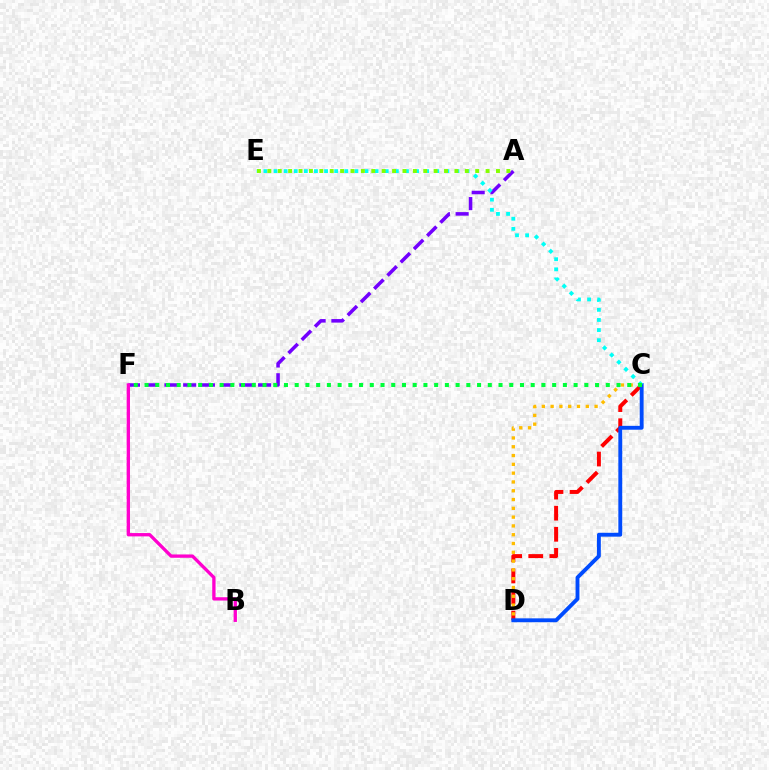{('A', 'F'): [{'color': '#7200ff', 'line_style': 'dashed', 'thickness': 2.54}], ('C', 'D'): [{'color': '#ff0000', 'line_style': 'dashed', 'thickness': 2.87}, {'color': '#004bff', 'line_style': 'solid', 'thickness': 2.79}, {'color': '#ffbd00', 'line_style': 'dotted', 'thickness': 2.39}], ('B', 'F'): [{'color': '#ff00cf', 'line_style': 'solid', 'thickness': 2.39}], ('C', 'E'): [{'color': '#00fff6', 'line_style': 'dotted', 'thickness': 2.75}], ('C', 'F'): [{'color': '#00ff39', 'line_style': 'dotted', 'thickness': 2.91}], ('A', 'E'): [{'color': '#84ff00', 'line_style': 'dotted', 'thickness': 2.82}]}